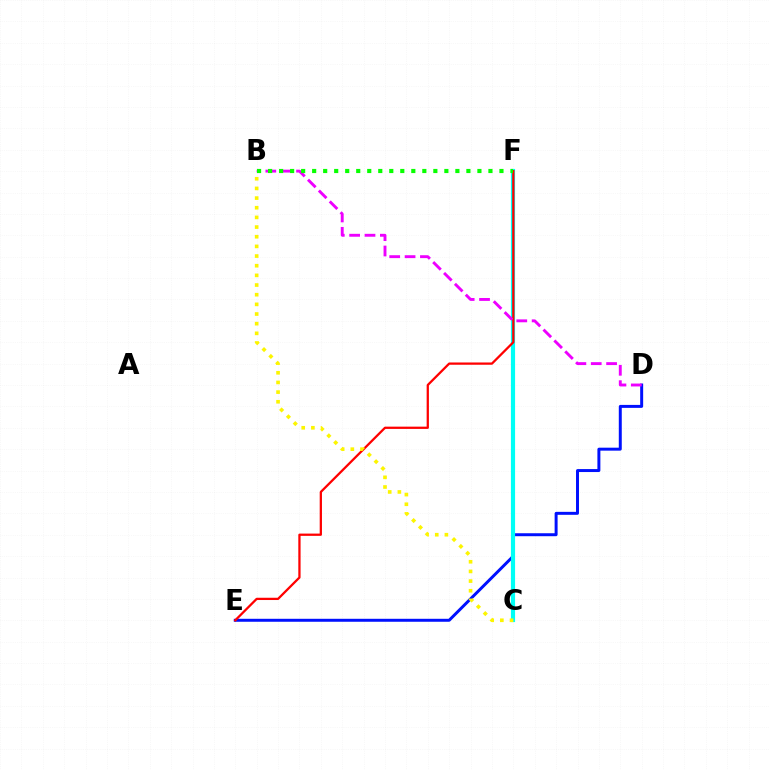{('D', 'E'): [{'color': '#0010ff', 'line_style': 'solid', 'thickness': 2.14}], ('C', 'F'): [{'color': '#00fff6', 'line_style': 'solid', 'thickness': 3.0}], ('E', 'F'): [{'color': '#ff0000', 'line_style': 'solid', 'thickness': 1.63}], ('B', 'D'): [{'color': '#ee00ff', 'line_style': 'dashed', 'thickness': 2.09}], ('B', 'F'): [{'color': '#08ff00', 'line_style': 'dotted', 'thickness': 2.99}], ('B', 'C'): [{'color': '#fcf500', 'line_style': 'dotted', 'thickness': 2.62}]}